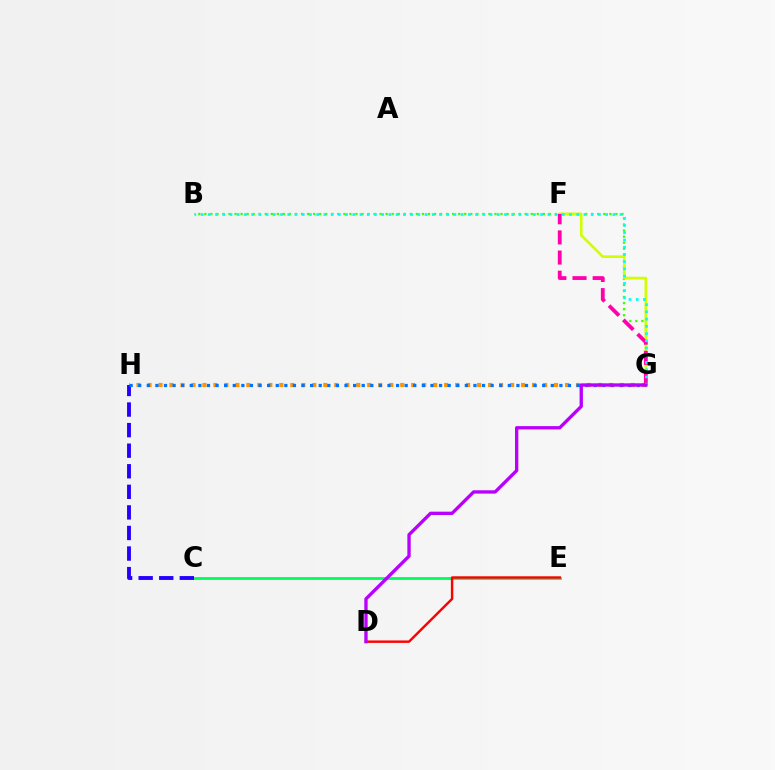{('B', 'G'): [{'color': '#3dff00', 'line_style': 'dotted', 'thickness': 1.64}, {'color': '#00fff6', 'line_style': 'dotted', 'thickness': 1.96}], ('F', 'G'): [{'color': '#d1ff00', 'line_style': 'solid', 'thickness': 1.91}, {'color': '#ff00ac', 'line_style': 'dashed', 'thickness': 2.74}], ('G', 'H'): [{'color': '#ff9400', 'line_style': 'dotted', 'thickness': 2.99}, {'color': '#0074ff', 'line_style': 'dotted', 'thickness': 2.34}], ('C', 'E'): [{'color': '#00ff5c', 'line_style': 'solid', 'thickness': 2.05}], ('C', 'H'): [{'color': '#2500ff', 'line_style': 'dashed', 'thickness': 2.79}], ('D', 'E'): [{'color': '#ff0000', 'line_style': 'solid', 'thickness': 1.75}], ('D', 'G'): [{'color': '#b900ff', 'line_style': 'solid', 'thickness': 2.4}]}